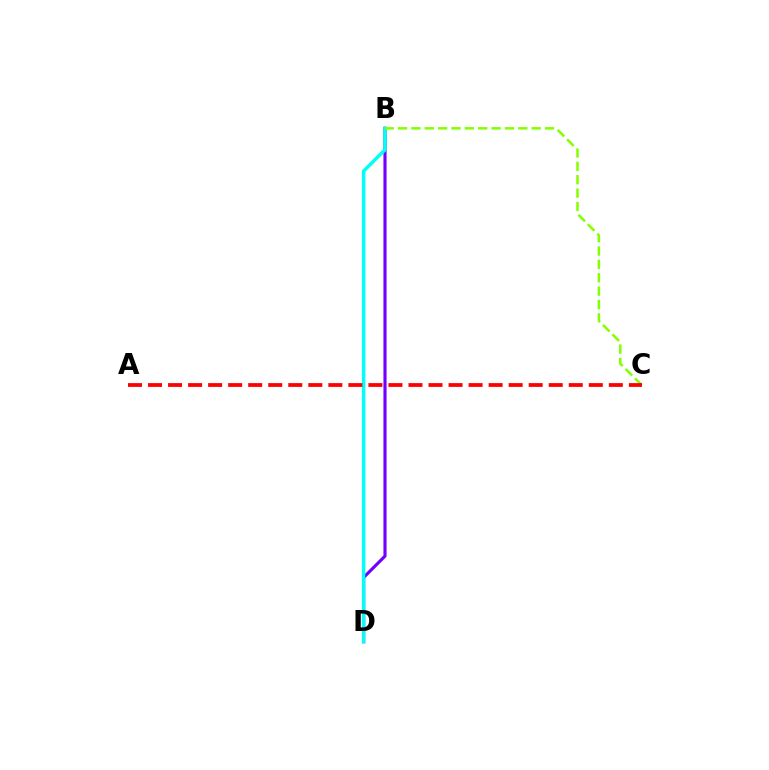{('B', 'D'): [{'color': '#7200ff', 'line_style': 'solid', 'thickness': 2.26}, {'color': '#00fff6', 'line_style': 'solid', 'thickness': 2.48}], ('B', 'C'): [{'color': '#84ff00', 'line_style': 'dashed', 'thickness': 1.82}], ('A', 'C'): [{'color': '#ff0000', 'line_style': 'dashed', 'thickness': 2.72}]}